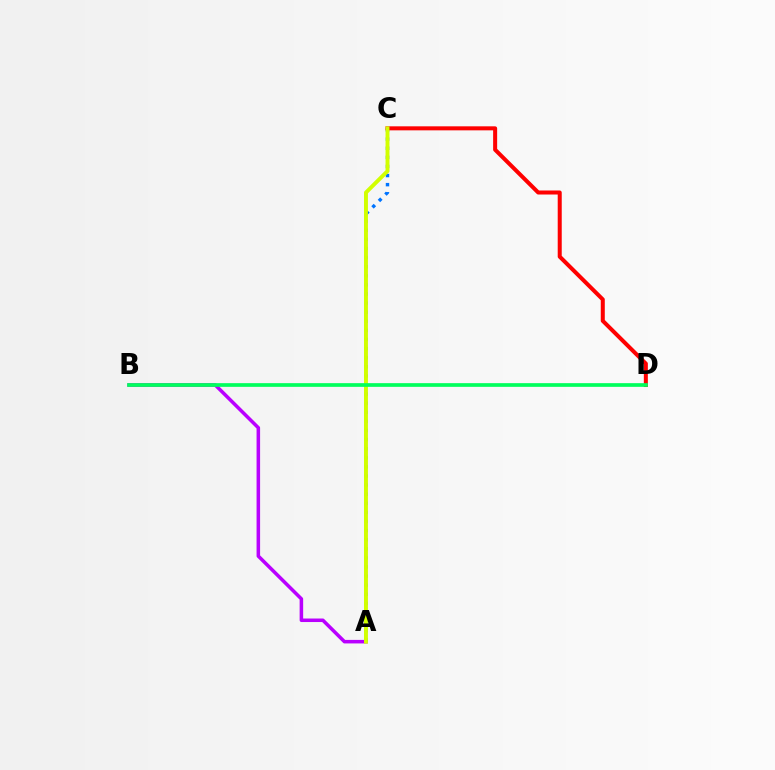{('A', 'B'): [{'color': '#b900ff', 'line_style': 'solid', 'thickness': 2.54}], ('A', 'C'): [{'color': '#0074ff', 'line_style': 'dotted', 'thickness': 2.47}, {'color': '#d1ff00', 'line_style': 'solid', 'thickness': 2.82}], ('C', 'D'): [{'color': '#ff0000', 'line_style': 'solid', 'thickness': 2.9}], ('B', 'D'): [{'color': '#00ff5c', 'line_style': 'solid', 'thickness': 2.66}]}